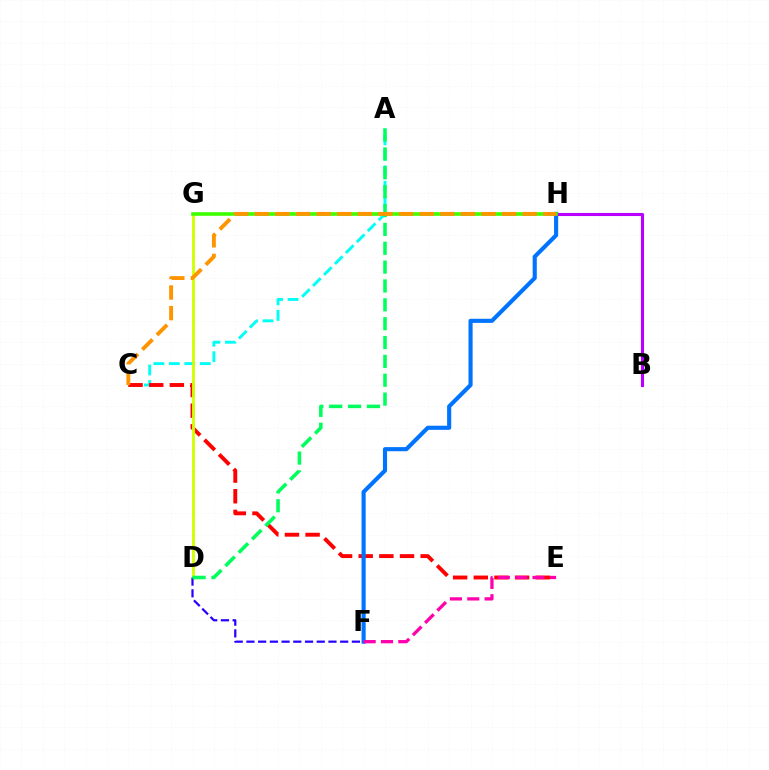{('A', 'C'): [{'color': '#00fff6', 'line_style': 'dashed', 'thickness': 2.1}], ('C', 'E'): [{'color': '#ff0000', 'line_style': 'dashed', 'thickness': 2.81}], ('D', 'G'): [{'color': '#d1ff00', 'line_style': 'solid', 'thickness': 2.05}], ('F', 'H'): [{'color': '#0074ff', 'line_style': 'solid', 'thickness': 2.96}], ('D', 'F'): [{'color': '#2500ff', 'line_style': 'dashed', 'thickness': 1.59}], ('A', 'D'): [{'color': '#00ff5c', 'line_style': 'dashed', 'thickness': 2.56}], ('B', 'H'): [{'color': '#b900ff', 'line_style': 'solid', 'thickness': 2.23}], ('E', 'F'): [{'color': '#ff00ac', 'line_style': 'dashed', 'thickness': 2.35}], ('G', 'H'): [{'color': '#3dff00', 'line_style': 'solid', 'thickness': 2.6}], ('C', 'H'): [{'color': '#ff9400', 'line_style': 'dashed', 'thickness': 2.8}]}